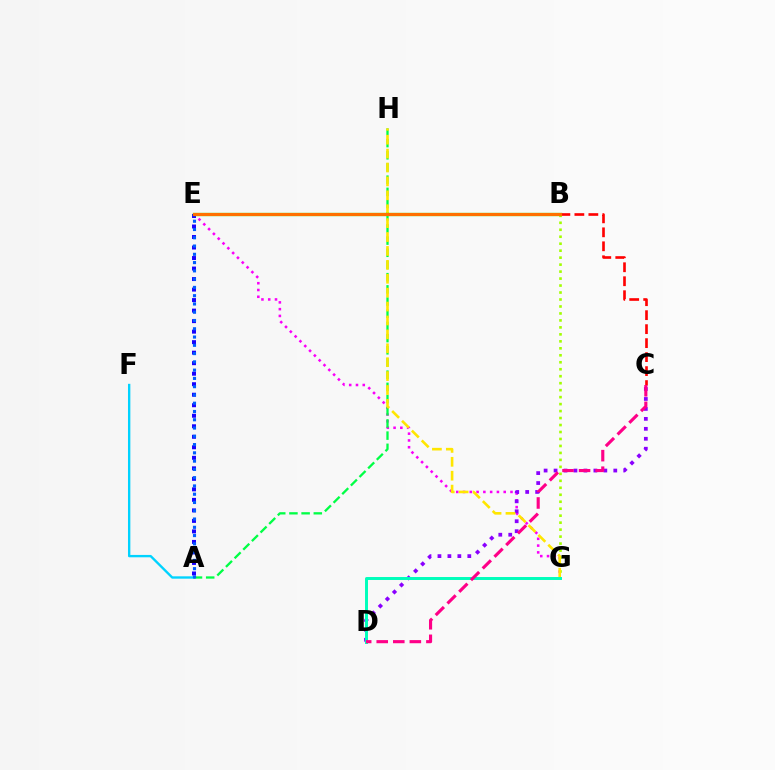{('E', 'G'): [{'color': '#fa00f9', 'line_style': 'dotted', 'thickness': 1.84}], ('A', 'F'): [{'color': '#00d3ff', 'line_style': 'solid', 'thickness': 1.7}], ('B', 'G'): [{'color': '#a2ff00', 'line_style': 'dotted', 'thickness': 1.89}], ('C', 'D'): [{'color': '#8a00ff', 'line_style': 'dotted', 'thickness': 2.7}, {'color': '#ff0088', 'line_style': 'dashed', 'thickness': 2.25}], ('A', 'H'): [{'color': '#00ff45', 'line_style': 'dashed', 'thickness': 1.66}], ('G', 'H'): [{'color': '#ffe600', 'line_style': 'dashed', 'thickness': 1.89}], ('A', 'E'): [{'color': '#1900ff', 'line_style': 'dotted', 'thickness': 2.86}, {'color': '#005dff', 'line_style': 'dotted', 'thickness': 2.25}], ('B', 'E'): [{'color': '#31ff00', 'line_style': 'solid', 'thickness': 2.35}, {'color': '#ff7000', 'line_style': 'solid', 'thickness': 2.25}], ('D', 'G'): [{'color': '#00ffbb', 'line_style': 'solid', 'thickness': 2.13}], ('B', 'C'): [{'color': '#ff0000', 'line_style': 'dashed', 'thickness': 1.9}]}